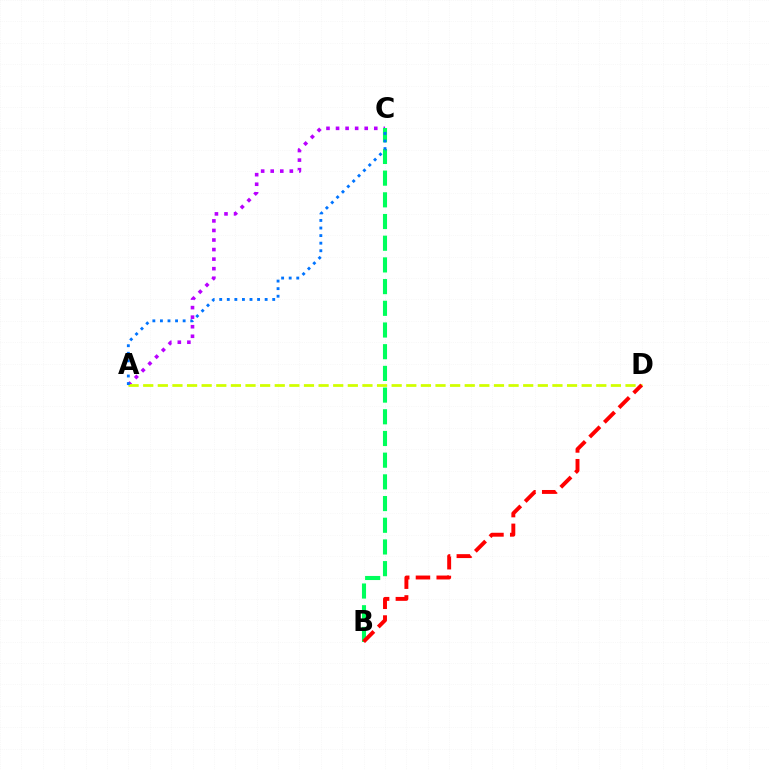{('A', 'C'): [{'color': '#b900ff', 'line_style': 'dotted', 'thickness': 2.6}, {'color': '#0074ff', 'line_style': 'dotted', 'thickness': 2.06}], ('A', 'D'): [{'color': '#d1ff00', 'line_style': 'dashed', 'thickness': 1.99}], ('B', 'C'): [{'color': '#00ff5c', 'line_style': 'dashed', 'thickness': 2.95}], ('B', 'D'): [{'color': '#ff0000', 'line_style': 'dashed', 'thickness': 2.82}]}